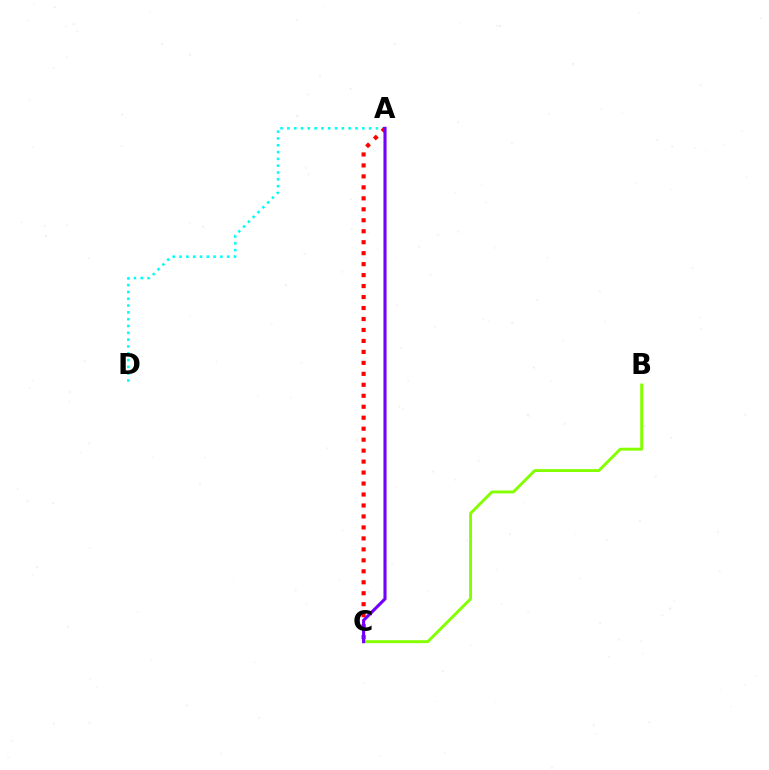{('B', 'C'): [{'color': '#84ff00', 'line_style': 'solid', 'thickness': 2.1}], ('A', 'D'): [{'color': '#00fff6', 'line_style': 'dotted', 'thickness': 1.85}], ('A', 'C'): [{'color': '#ff0000', 'line_style': 'dotted', 'thickness': 2.98}, {'color': '#7200ff', 'line_style': 'solid', 'thickness': 2.23}]}